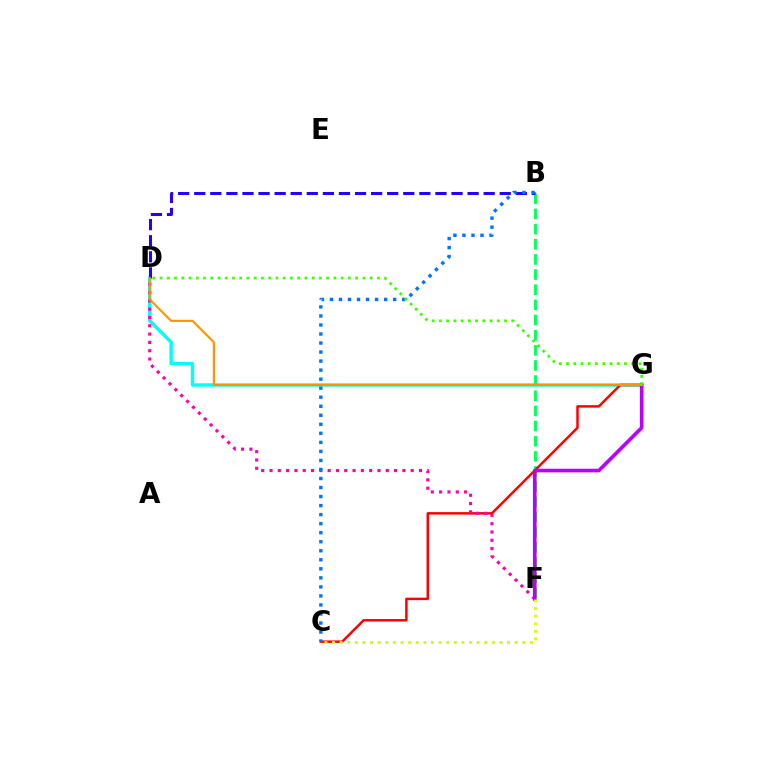{('D', 'G'): [{'color': '#00fff6', 'line_style': 'solid', 'thickness': 2.46}, {'color': '#ff9400', 'line_style': 'solid', 'thickness': 1.55}, {'color': '#3dff00', 'line_style': 'dotted', 'thickness': 1.97}], ('B', 'F'): [{'color': '#00ff5c', 'line_style': 'dashed', 'thickness': 2.06}], ('C', 'G'): [{'color': '#ff0000', 'line_style': 'solid', 'thickness': 1.78}], ('B', 'D'): [{'color': '#2500ff', 'line_style': 'dashed', 'thickness': 2.18}], ('D', 'F'): [{'color': '#ff00ac', 'line_style': 'dotted', 'thickness': 2.26}], ('F', 'G'): [{'color': '#b900ff', 'line_style': 'solid', 'thickness': 2.61}], ('B', 'C'): [{'color': '#0074ff', 'line_style': 'dotted', 'thickness': 2.45}], ('C', 'F'): [{'color': '#d1ff00', 'line_style': 'dotted', 'thickness': 2.07}]}